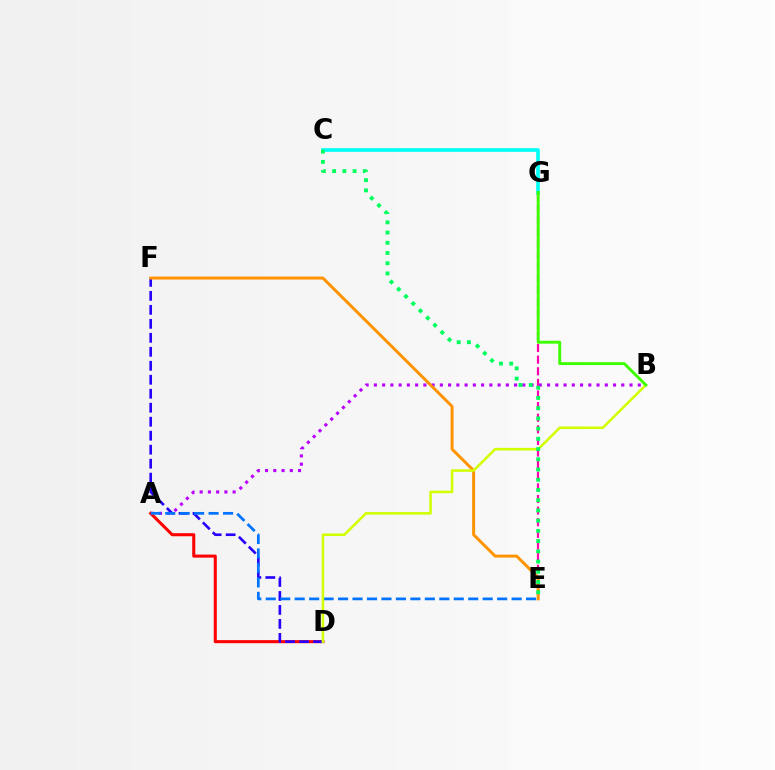{('A', 'B'): [{'color': '#b900ff', 'line_style': 'dotted', 'thickness': 2.24}], ('C', 'G'): [{'color': '#00fff6', 'line_style': 'solid', 'thickness': 2.65}], ('A', 'D'): [{'color': '#ff0000', 'line_style': 'solid', 'thickness': 2.2}], ('D', 'F'): [{'color': '#2500ff', 'line_style': 'dashed', 'thickness': 1.9}], ('E', 'G'): [{'color': '#ff00ac', 'line_style': 'dashed', 'thickness': 1.58}], ('E', 'F'): [{'color': '#ff9400', 'line_style': 'solid', 'thickness': 2.14}], ('A', 'E'): [{'color': '#0074ff', 'line_style': 'dashed', 'thickness': 1.96}], ('B', 'D'): [{'color': '#d1ff00', 'line_style': 'solid', 'thickness': 1.83}], ('C', 'E'): [{'color': '#00ff5c', 'line_style': 'dotted', 'thickness': 2.78}], ('B', 'G'): [{'color': '#3dff00', 'line_style': 'solid', 'thickness': 2.09}]}